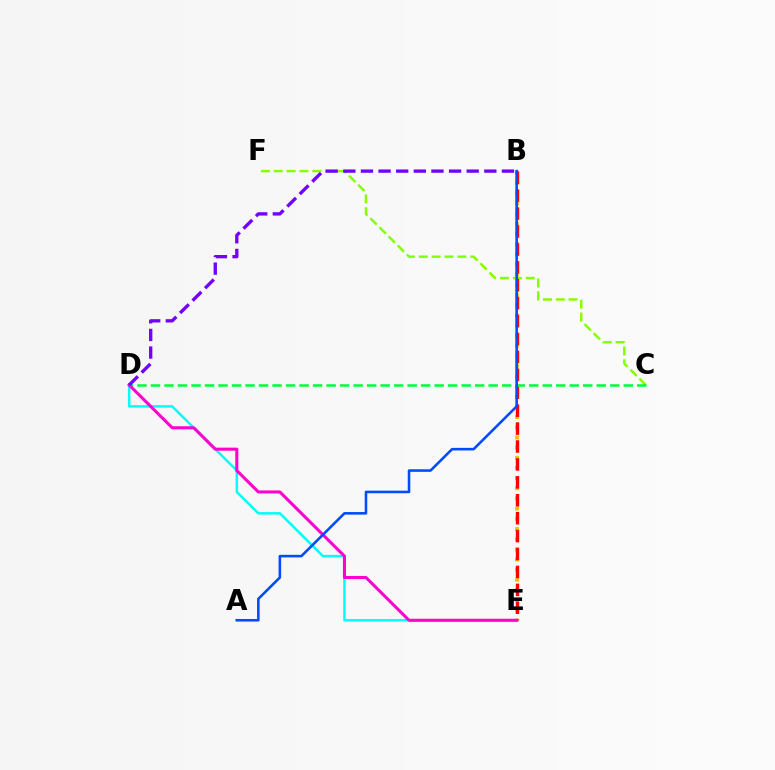{('B', 'E'): [{'color': '#ffbd00', 'line_style': 'dotted', 'thickness': 2.76}, {'color': '#ff0000', 'line_style': 'dashed', 'thickness': 2.43}], ('C', 'F'): [{'color': '#84ff00', 'line_style': 'dashed', 'thickness': 1.75}], ('D', 'E'): [{'color': '#00fff6', 'line_style': 'solid', 'thickness': 1.77}, {'color': '#ff00cf', 'line_style': 'solid', 'thickness': 2.19}], ('C', 'D'): [{'color': '#00ff39', 'line_style': 'dashed', 'thickness': 1.84}], ('A', 'B'): [{'color': '#004bff', 'line_style': 'solid', 'thickness': 1.85}], ('B', 'D'): [{'color': '#7200ff', 'line_style': 'dashed', 'thickness': 2.39}]}